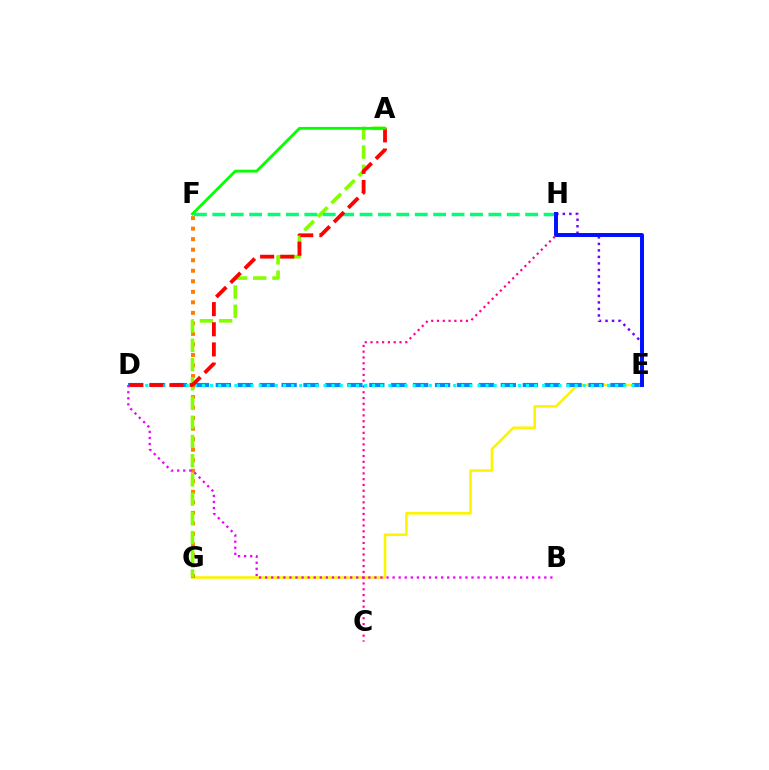{('E', 'G'): [{'color': '#fcf500', 'line_style': 'solid', 'thickness': 1.87}], ('C', 'H'): [{'color': '#ff0094', 'line_style': 'dotted', 'thickness': 1.57}], ('D', 'E'): [{'color': '#008cff', 'line_style': 'dashed', 'thickness': 2.98}, {'color': '#00fff6', 'line_style': 'dotted', 'thickness': 2.2}], ('E', 'H'): [{'color': '#7200ff', 'line_style': 'dotted', 'thickness': 1.77}, {'color': '#0010ff', 'line_style': 'solid', 'thickness': 2.85}], ('F', 'G'): [{'color': '#ff7c00', 'line_style': 'dotted', 'thickness': 2.86}], ('A', 'G'): [{'color': '#84ff00', 'line_style': 'dashed', 'thickness': 2.61}], ('F', 'H'): [{'color': '#00ff74', 'line_style': 'dashed', 'thickness': 2.5}], ('A', 'D'): [{'color': '#ff0000', 'line_style': 'dashed', 'thickness': 2.74}], ('B', 'D'): [{'color': '#ee00ff', 'line_style': 'dotted', 'thickness': 1.65}], ('A', 'F'): [{'color': '#08ff00', 'line_style': 'solid', 'thickness': 2.04}]}